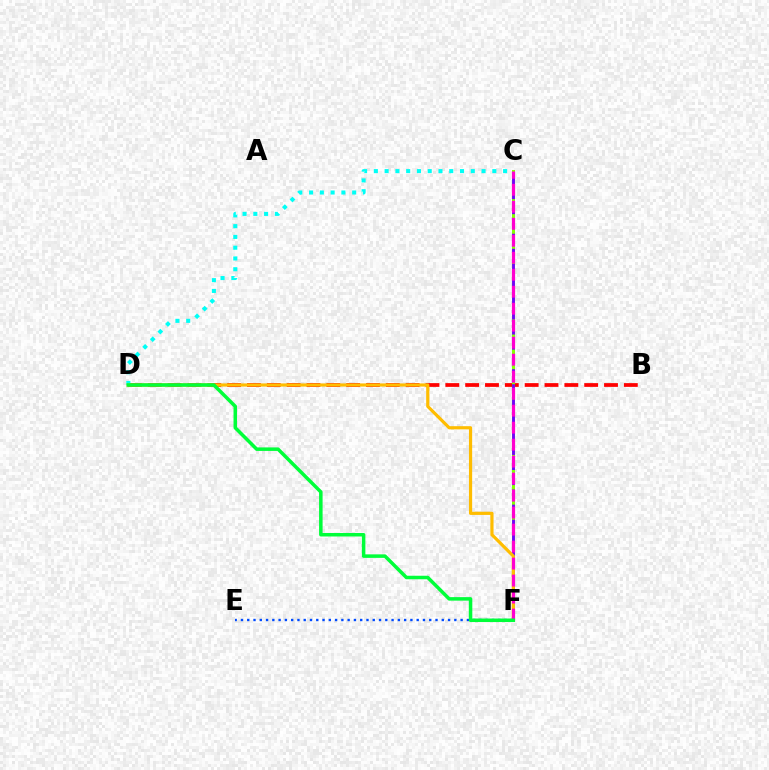{('E', 'F'): [{'color': '#004bff', 'line_style': 'dotted', 'thickness': 1.71}], ('B', 'D'): [{'color': '#ff0000', 'line_style': 'dashed', 'thickness': 2.69}], ('C', 'F'): [{'color': '#84ff00', 'line_style': 'solid', 'thickness': 2.14}, {'color': '#7200ff', 'line_style': 'dashed', 'thickness': 2.04}, {'color': '#ff00cf', 'line_style': 'dashed', 'thickness': 2.31}], ('C', 'D'): [{'color': '#00fff6', 'line_style': 'dotted', 'thickness': 2.93}], ('D', 'F'): [{'color': '#ffbd00', 'line_style': 'solid', 'thickness': 2.3}, {'color': '#00ff39', 'line_style': 'solid', 'thickness': 2.53}]}